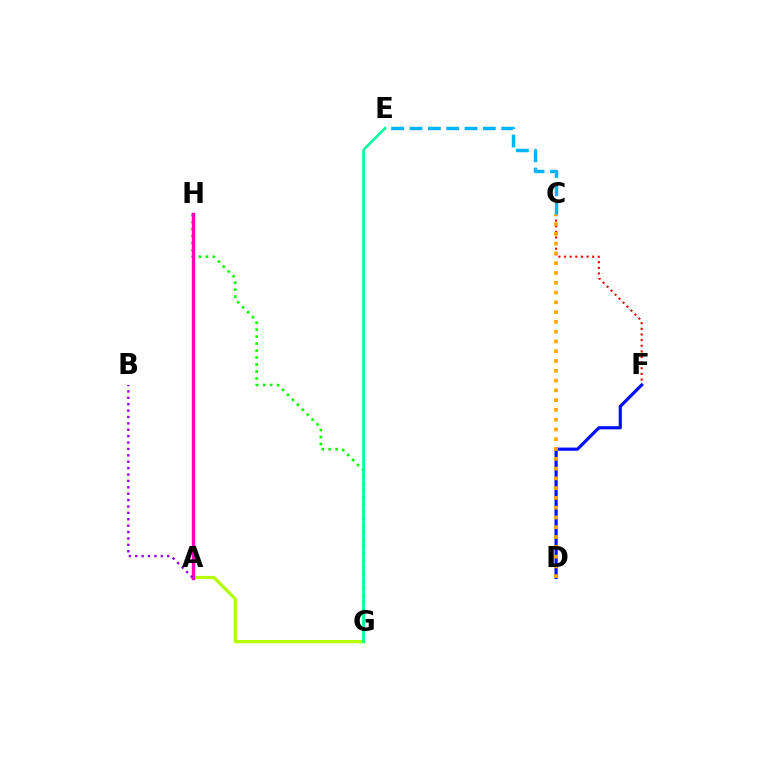{('C', 'F'): [{'color': '#ff0000', 'line_style': 'dotted', 'thickness': 1.53}], ('A', 'G'): [{'color': '#b3ff00', 'line_style': 'solid', 'thickness': 2.32}], ('D', 'F'): [{'color': '#0010ff', 'line_style': 'solid', 'thickness': 2.29}], ('G', 'H'): [{'color': '#08ff00', 'line_style': 'dotted', 'thickness': 1.9}], ('C', 'D'): [{'color': '#ffa500', 'line_style': 'dotted', 'thickness': 2.66}], ('E', 'G'): [{'color': '#00ff9d', 'line_style': 'solid', 'thickness': 1.91}], ('A', 'H'): [{'color': '#ff00bd', 'line_style': 'solid', 'thickness': 2.45}], ('C', 'E'): [{'color': '#00b5ff', 'line_style': 'dashed', 'thickness': 2.49}], ('A', 'B'): [{'color': '#9b00ff', 'line_style': 'dotted', 'thickness': 1.74}]}